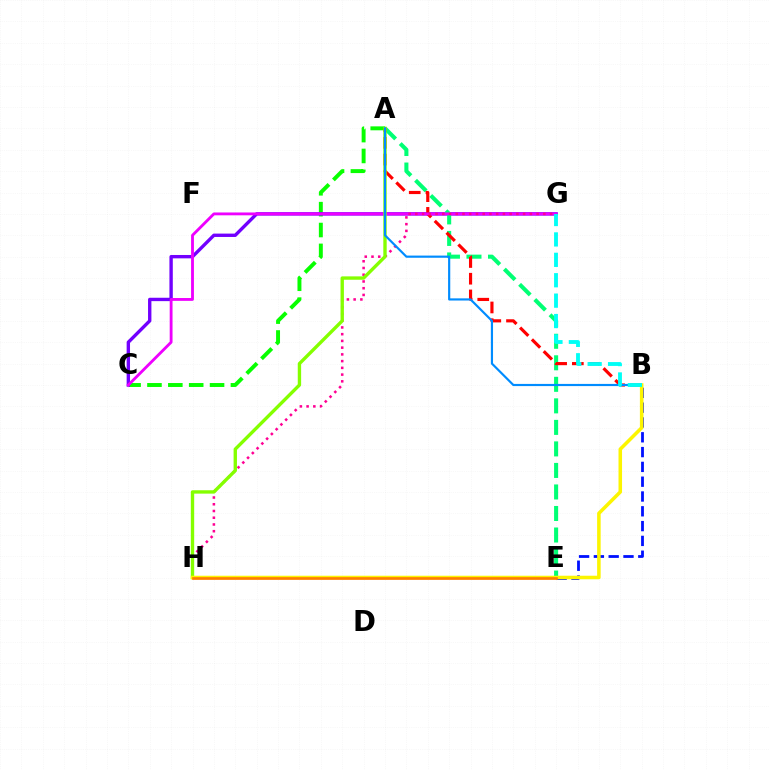{('A', 'C'): [{'color': '#08ff00', 'line_style': 'dashed', 'thickness': 2.83}], ('C', 'G'): [{'color': '#7200ff', 'line_style': 'solid', 'thickness': 2.43}, {'color': '#ee00ff', 'line_style': 'solid', 'thickness': 2.05}], ('B', 'E'): [{'color': '#0010ff', 'line_style': 'dashed', 'thickness': 2.01}], ('A', 'E'): [{'color': '#00ff74', 'line_style': 'dashed', 'thickness': 2.92}], ('A', 'B'): [{'color': '#ff0000', 'line_style': 'dashed', 'thickness': 2.27}, {'color': '#008cff', 'line_style': 'solid', 'thickness': 1.56}], ('G', 'H'): [{'color': '#ff0094', 'line_style': 'dotted', 'thickness': 1.83}], ('A', 'H'): [{'color': '#84ff00', 'line_style': 'solid', 'thickness': 2.43}], ('B', 'H'): [{'color': '#fcf500', 'line_style': 'solid', 'thickness': 2.55}], ('E', 'H'): [{'color': '#ff7c00', 'line_style': 'solid', 'thickness': 1.92}], ('B', 'G'): [{'color': '#00fff6', 'line_style': 'dashed', 'thickness': 2.77}]}